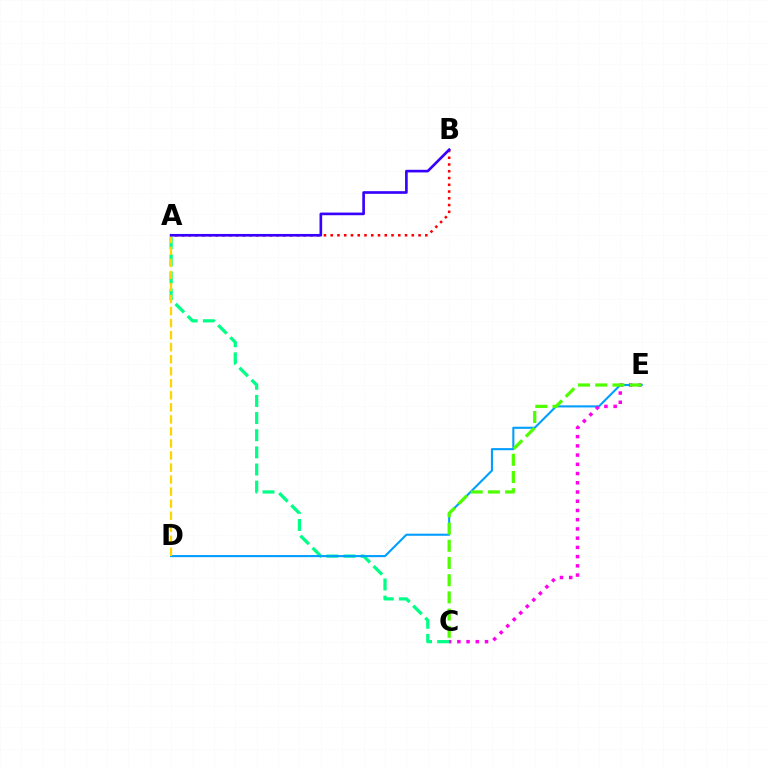{('A', 'C'): [{'color': '#00ff86', 'line_style': 'dashed', 'thickness': 2.33}], ('D', 'E'): [{'color': '#009eff', 'line_style': 'solid', 'thickness': 1.51}], ('C', 'E'): [{'color': '#ff00ed', 'line_style': 'dotted', 'thickness': 2.51}, {'color': '#4fff00', 'line_style': 'dashed', 'thickness': 2.34}], ('A', 'D'): [{'color': '#ffd500', 'line_style': 'dashed', 'thickness': 1.64}], ('A', 'B'): [{'color': '#ff0000', 'line_style': 'dotted', 'thickness': 1.84}, {'color': '#3700ff', 'line_style': 'solid', 'thickness': 1.91}]}